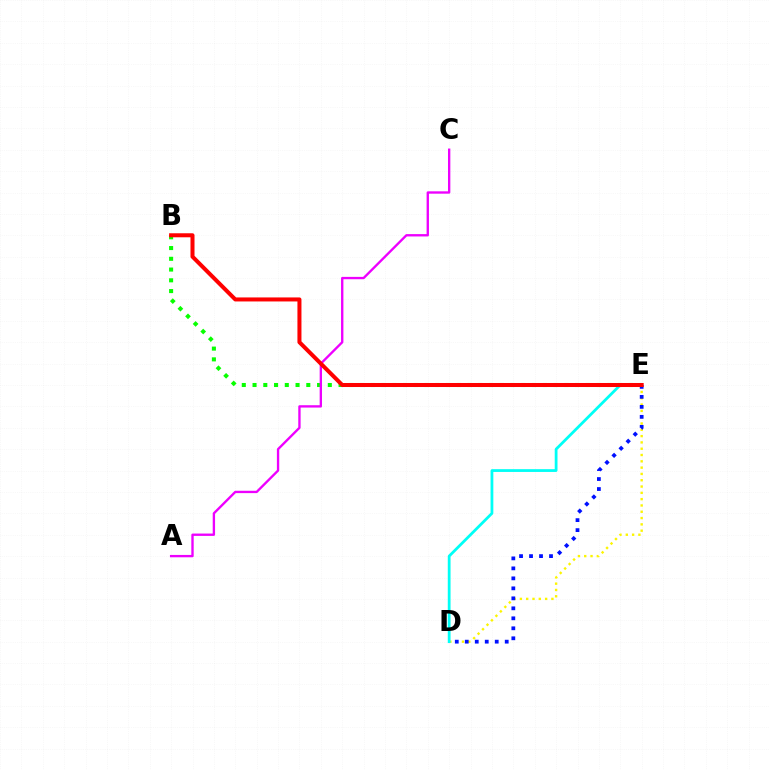{('B', 'E'): [{'color': '#08ff00', 'line_style': 'dotted', 'thickness': 2.92}, {'color': '#ff0000', 'line_style': 'solid', 'thickness': 2.9}], ('D', 'E'): [{'color': '#fcf500', 'line_style': 'dotted', 'thickness': 1.71}, {'color': '#0010ff', 'line_style': 'dotted', 'thickness': 2.71}, {'color': '#00fff6', 'line_style': 'solid', 'thickness': 2.0}], ('A', 'C'): [{'color': '#ee00ff', 'line_style': 'solid', 'thickness': 1.69}]}